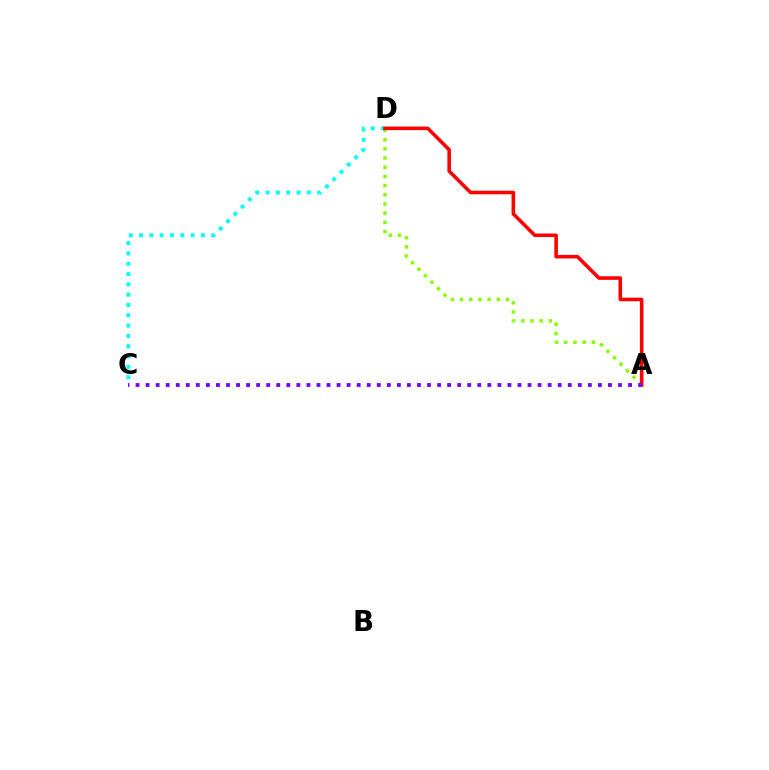{('C', 'D'): [{'color': '#00fff6', 'line_style': 'dotted', 'thickness': 2.8}], ('A', 'D'): [{'color': '#84ff00', 'line_style': 'dotted', 'thickness': 2.5}, {'color': '#ff0000', 'line_style': 'solid', 'thickness': 2.57}], ('A', 'C'): [{'color': '#7200ff', 'line_style': 'dotted', 'thickness': 2.73}]}